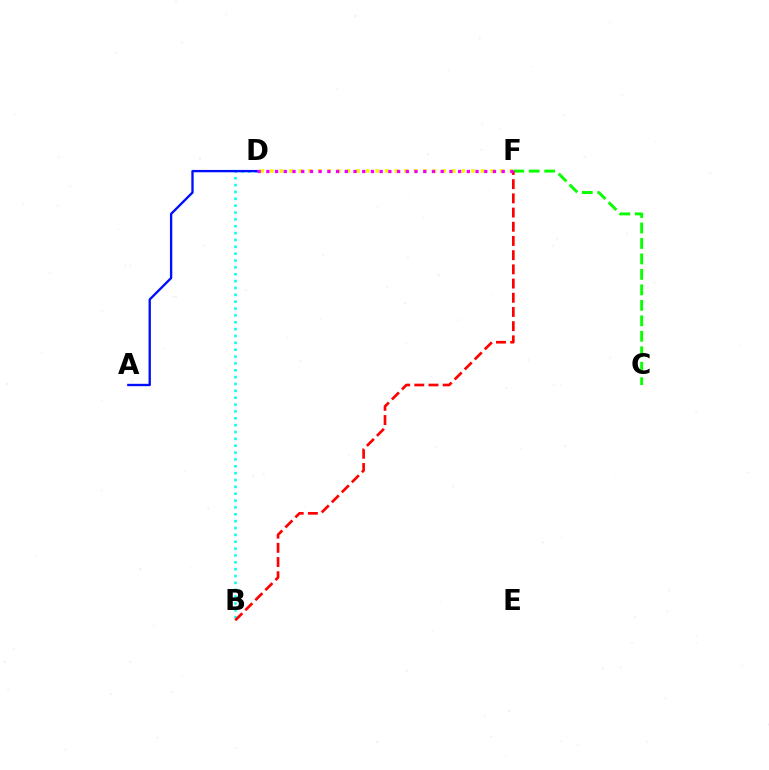{('C', 'F'): [{'color': '#08ff00', 'line_style': 'dashed', 'thickness': 2.1}], ('D', 'F'): [{'color': '#fcf500', 'line_style': 'dotted', 'thickness': 2.6}, {'color': '#ee00ff', 'line_style': 'dotted', 'thickness': 2.37}], ('B', 'D'): [{'color': '#00fff6', 'line_style': 'dotted', 'thickness': 1.86}], ('B', 'F'): [{'color': '#ff0000', 'line_style': 'dashed', 'thickness': 1.93}], ('A', 'D'): [{'color': '#0010ff', 'line_style': 'solid', 'thickness': 1.69}]}